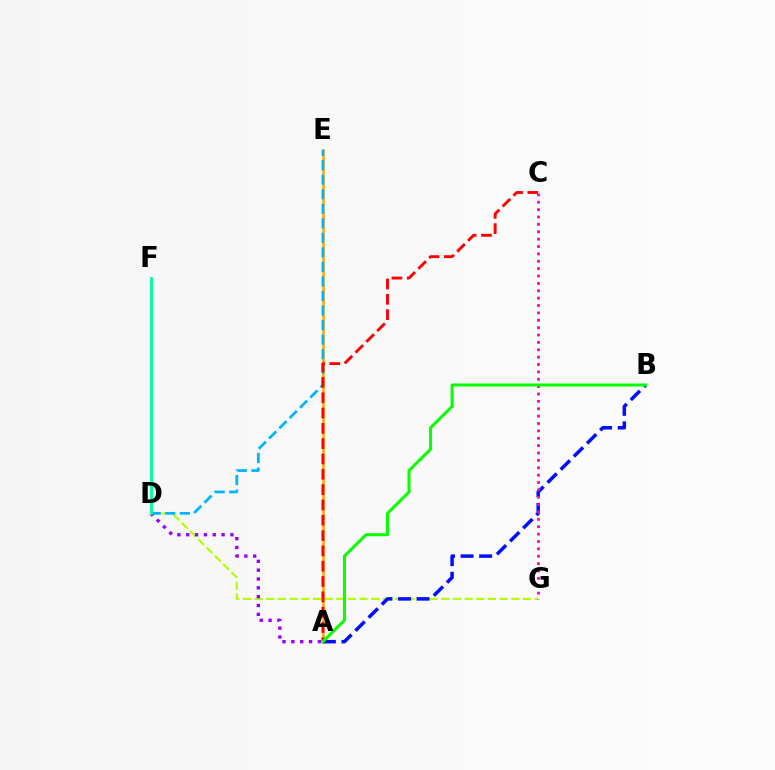{('D', 'G'): [{'color': '#b3ff00', 'line_style': 'dashed', 'thickness': 1.58}], ('A', 'E'): [{'color': '#ffa500', 'line_style': 'solid', 'thickness': 1.82}], ('A', 'B'): [{'color': '#0010ff', 'line_style': 'dashed', 'thickness': 2.52}, {'color': '#08ff00', 'line_style': 'solid', 'thickness': 2.17}], ('D', 'E'): [{'color': '#00b5ff', 'line_style': 'dashed', 'thickness': 1.97}], ('A', 'D'): [{'color': '#9b00ff', 'line_style': 'dotted', 'thickness': 2.4}], ('A', 'C'): [{'color': '#ff0000', 'line_style': 'dashed', 'thickness': 2.08}], ('D', 'F'): [{'color': '#00ff9d', 'line_style': 'solid', 'thickness': 2.07}], ('C', 'G'): [{'color': '#ff00bd', 'line_style': 'dotted', 'thickness': 2.0}]}